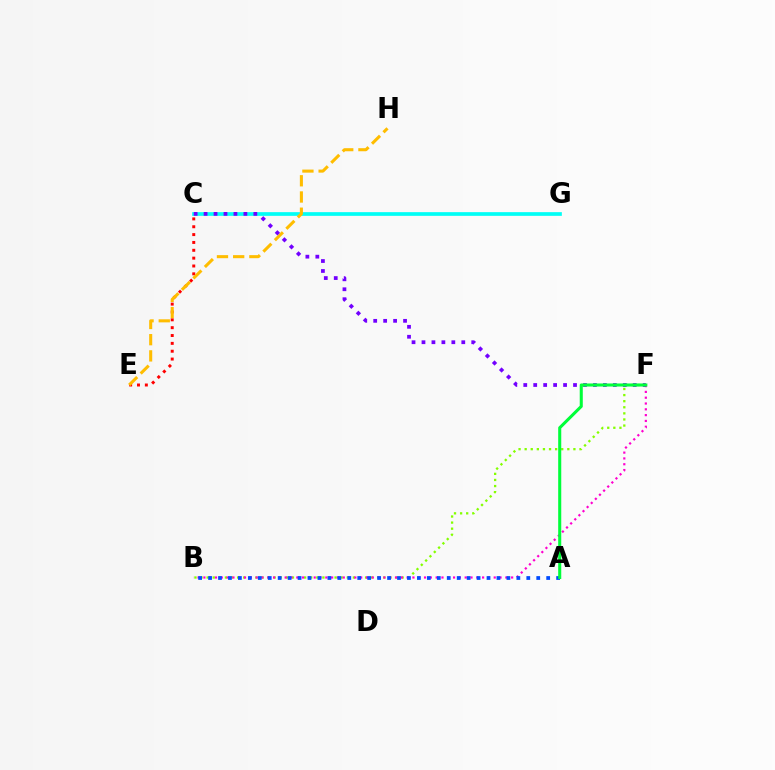{('B', 'F'): [{'color': '#84ff00', 'line_style': 'dotted', 'thickness': 1.66}, {'color': '#ff00cf', 'line_style': 'dotted', 'thickness': 1.58}], ('C', 'E'): [{'color': '#ff0000', 'line_style': 'dotted', 'thickness': 2.13}], ('C', 'G'): [{'color': '#00fff6', 'line_style': 'solid', 'thickness': 2.66}], ('A', 'B'): [{'color': '#004bff', 'line_style': 'dotted', 'thickness': 2.7}], ('E', 'H'): [{'color': '#ffbd00', 'line_style': 'dashed', 'thickness': 2.2}], ('C', 'F'): [{'color': '#7200ff', 'line_style': 'dotted', 'thickness': 2.7}], ('A', 'F'): [{'color': '#00ff39', 'line_style': 'solid', 'thickness': 2.21}]}